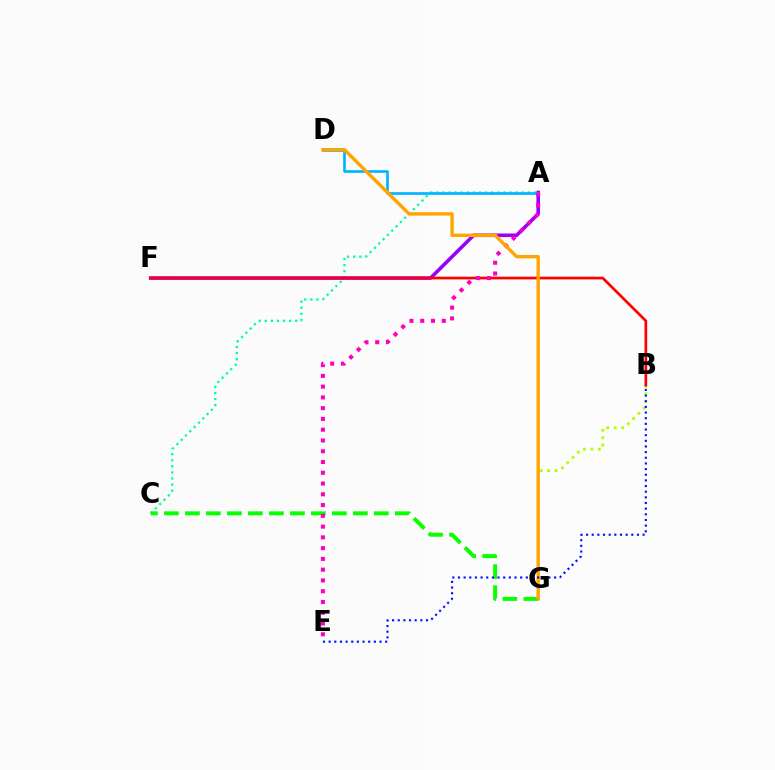{('A', 'C'): [{'color': '#00ff9d', 'line_style': 'dotted', 'thickness': 1.65}], ('C', 'G'): [{'color': '#08ff00', 'line_style': 'dashed', 'thickness': 2.85}], ('A', 'F'): [{'color': '#9b00ff', 'line_style': 'solid', 'thickness': 2.58}], ('B', 'G'): [{'color': '#b3ff00', 'line_style': 'dotted', 'thickness': 2.02}], ('B', 'F'): [{'color': '#ff0000', 'line_style': 'solid', 'thickness': 1.93}], ('A', 'D'): [{'color': '#00b5ff', 'line_style': 'solid', 'thickness': 1.92}], ('A', 'E'): [{'color': '#ff00bd', 'line_style': 'dotted', 'thickness': 2.93}], ('D', 'G'): [{'color': '#ffa500', 'line_style': 'solid', 'thickness': 2.45}], ('B', 'E'): [{'color': '#0010ff', 'line_style': 'dotted', 'thickness': 1.54}]}